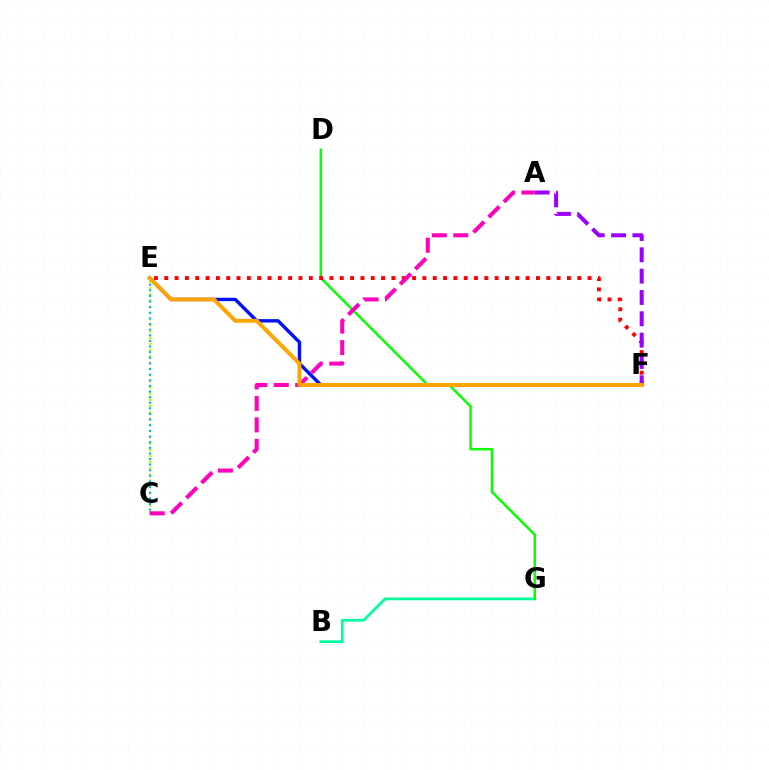{('E', 'F'): [{'color': '#0010ff', 'line_style': 'solid', 'thickness': 2.44}, {'color': '#ff0000', 'line_style': 'dotted', 'thickness': 2.81}, {'color': '#ffa500', 'line_style': 'solid', 'thickness': 2.85}], ('C', 'E'): [{'color': '#b3ff00', 'line_style': 'dotted', 'thickness': 1.69}, {'color': '#00b5ff', 'line_style': 'dotted', 'thickness': 1.53}], ('B', 'G'): [{'color': '#00ff9d', 'line_style': 'solid', 'thickness': 1.98}], ('D', 'G'): [{'color': '#08ff00', 'line_style': 'solid', 'thickness': 1.79}], ('A', 'F'): [{'color': '#9b00ff', 'line_style': 'dashed', 'thickness': 2.9}], ('A', 'C'): [{'color': '#ff00bd', 'line_style': 'dashed', 'thickness': 2.92}]}